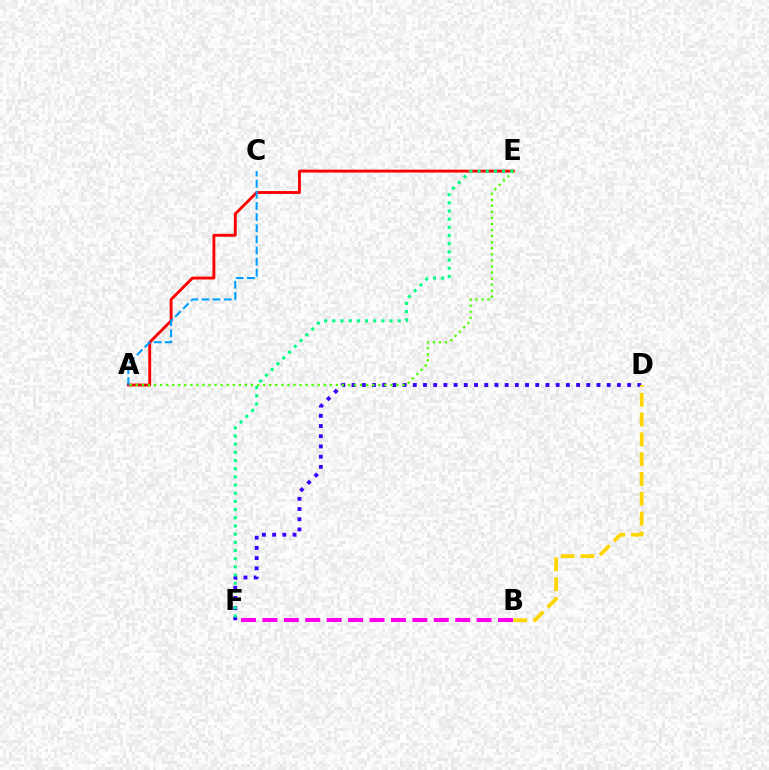{('D', 'F'): [{'color': '#3700ff', 'line_style': 'dotted', 'thickness': 2.77}], ('A', 'E'): [{'color': '#ff0000', 'line_style': 'solid', 'thickness': 2.06}, {'color': '#4fff00', 'line_style': 'dotted', 'thickness': 1.65}], ('B', 'D'): [{'color': '#ffd500', 'line_style': 'dashed', 'thickness': 2.69}], ('A', 'C'): [{'color': '#009eff', 'line_style': 'dashed', 'thickness': 1.51}], ('B', 'F'): [{'color': '#ff00ed', 'line_style': 'dashed', 'thickness': 2.91}], ('E', 'F'): [{'color': '#00ff86', 'line_style': 'dotted', 'thickness': 2.22}]}